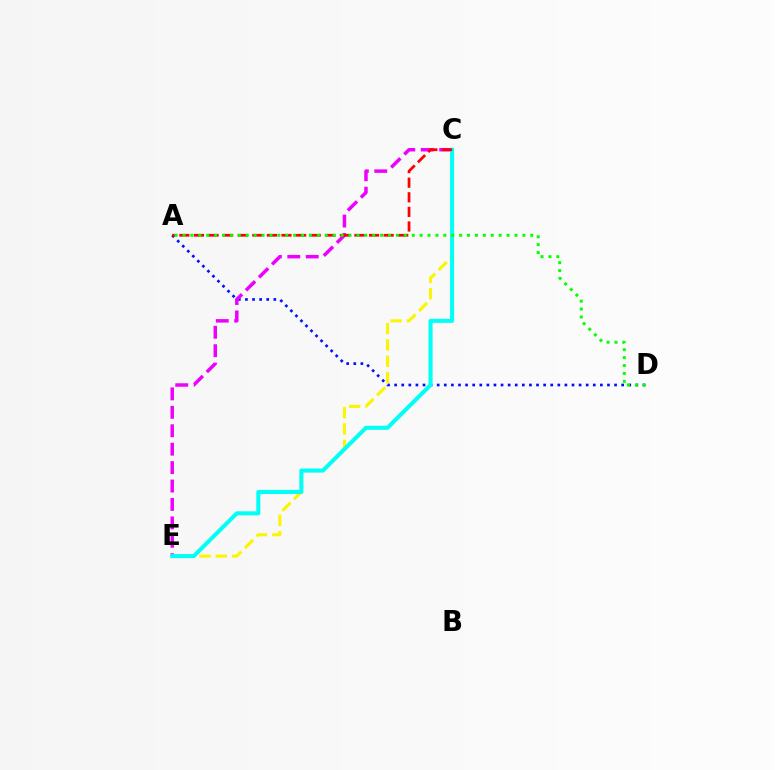{('C', 'E'): [{'color': '#fcf500', 'line_style': 'dashed', 'thickness': 2.22}, {'color': '#ee00ff', 'line_style': 'dashed', 'thickness': 2.5}, {'color': '#00fff6', 'line_style': 'solid', 'thickness': 2.91}], ('A', 'D'): [{'color': '#0010ff', 'line_style': 'dotted', 'thickness': 1.93}, {'color': '#08ff00', 'line_style': 'dotted', 'thickness': 2.15}], ('A', 'C'): [{'color': '#ff0000', 'line_style': 'dashed', 'thickness': 1.98}]}